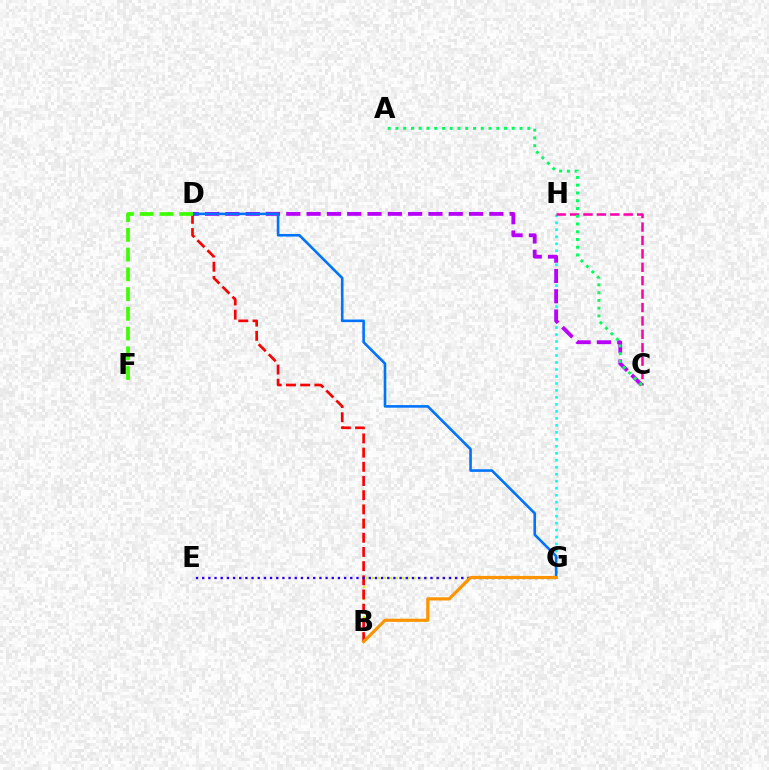{('G', 'H'): [{'color': '#00fff6', 'line_style': 'dotted', 'thickness': 1.9}], ('B', 'G'): [{'color': '#d1ff00', 'line_style': 'dotted', 'thickness': 1.62}, {'color': '#ff9400', 'line_style': 'solid', 'thickness': 2.29}], ('C', 'H'): [{'color': '#ff00ac', 'line_style': 'dashed', 'thickness': 1.82}], ('C', 'D'): [{'color': '#b900ff', 'line_style': 'dashed', 'thickness': 2.76}], ('A', 'C'): [{'color': '#00ff5c', 'line_style': 'dotted', 'thickness': 2.11}], ('B', 'D'): [{'color': '#ff0000', 'line_style': 'dashed', 'thickness': 1.93}], ('D', 'G'): [{'color': '#0074ff', 'line_style': 'solid', 'thickness': 1.88}], ('D', 'F'): [{'color': '#3dff00', 'line_style': 'dashed', 'thickness': 2.68}], ('E', 'G'): [{'color': '#2500ff', 'line_style': 'dotted', 'thickness': 1.68}]}